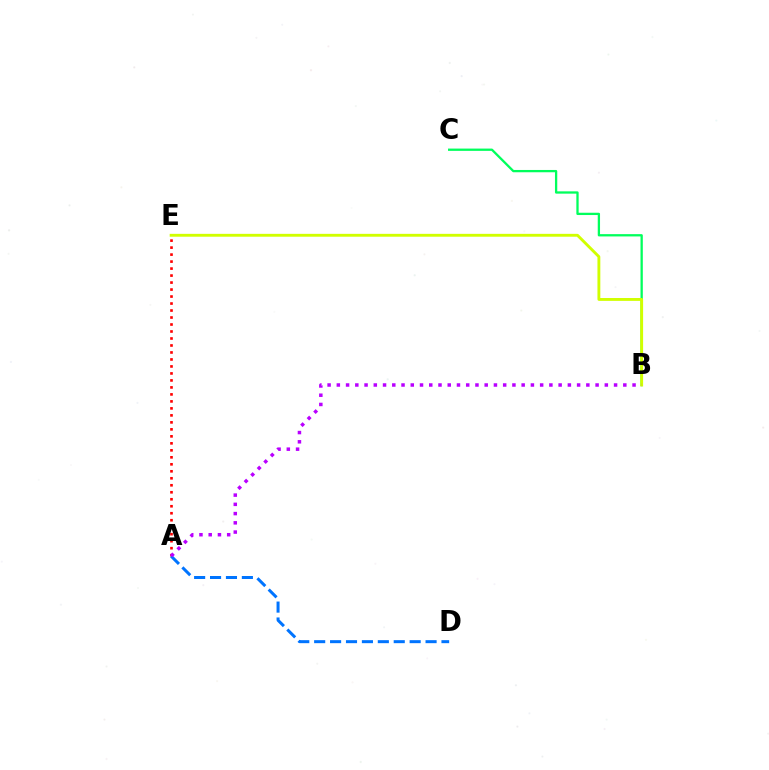{('B', 'C'): [{'color': '#00ff5c', 'line_style': 'solid', 'thickness': 1.65}], ('B', 'E'): [{'color': '#d1ff00', 'line_style': 'solid', 'thickness': 2.07}], ('A', 'E'): [{'color': '#ff0000', 'line_style': 'dotted', 'thickness': 1.9}], ('A', 'D'): [{'color': '#0074ff', 'line_style': 'dashed', 'thickness': 2.16}], ('A', 'B'): [{'color': '#b900ff', 'line_style': 'dotted', 'thickness': 2.51}]}